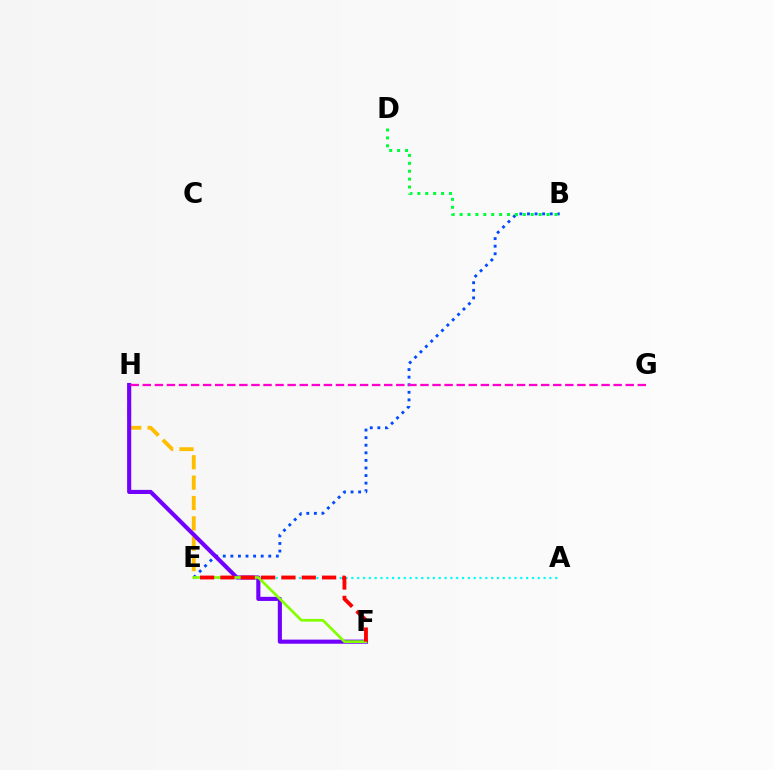{('E', 'H'): [{'color': '#ffbd00', 'line_style': 'dashed', 'thickness': 2.77}], ('A', 'E'): [{'color': '#00fff6', 'line_style': 'dotted', 'thickness': 1.58}], ('B', 'E'): [{'color': '#004bff', 'line_style': 'dotted', 'thickness': 2.06}], ('F', 'H'): [{'color': '#7200ff', 'line_style': 'solid', 'thickness': 2.96}], ('G', 'H'): [{'color': '#ff00cf', 'line_style': 'dashed', 'thickness': 1.64}], ('B', 'D'): [{'color': '#00ff39', 'line_style': 'dotted', 'thickness': 2.15}], ('E', 'F'): [{'color': '#84ff00', 'line_style': 'solid', 'thickness': 1.95}, {'color': '#ff0000', 'line_style': 'dashed', 'thickness': 2.76}]}